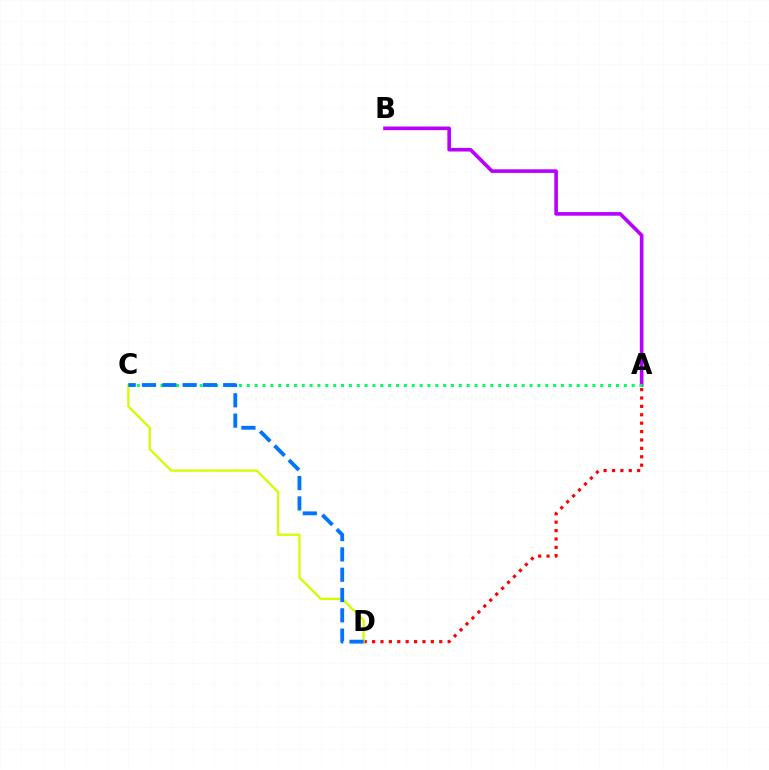{('A', 'B'): [{'color': '#b900ff', 'line_style': 'solid', 'thickness': 2.61}], ('A', 'D'): [{'color': '#ff0000', 'line_style': 'dotted', 'thickness': 2.28}], ('C', 'D'): [{'color': '#d1ff00', 'line_style': 'solid', 'thickness': 1.66}, {'color': '#0074ff', 'line_style': 'dashed', 'thickness': 2.76}], ('A', 'C'): [{'color': '#00ff5c', 'line_style': 'dotted', 'thickness': 2.13}]}